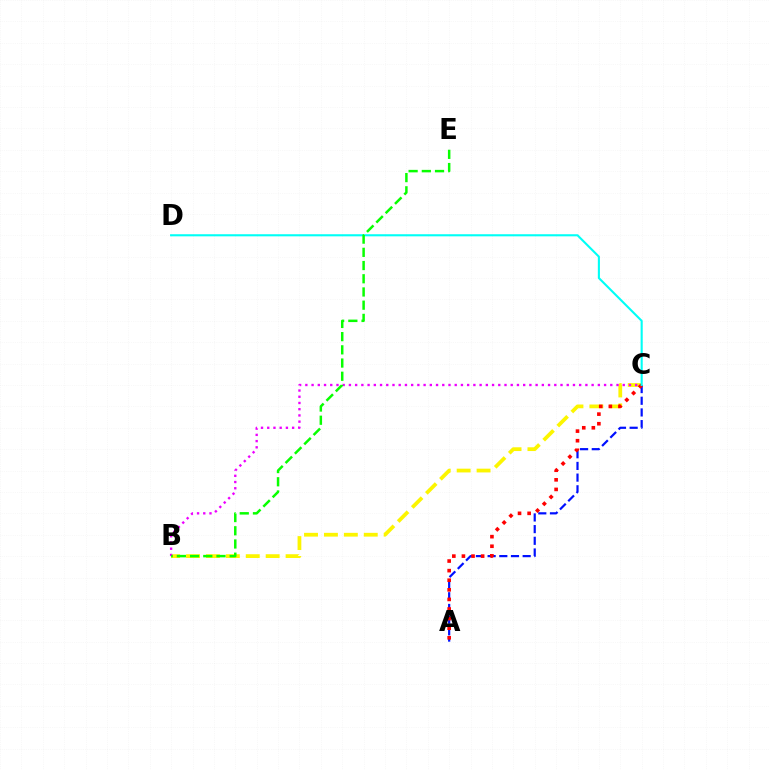{('A', 'C'): [{'color': '#0010ff', 'line_style': 'dashed', 'thickness': 1.59}, {'color': '#ff0000', 'line_style': 'dotted', 'thickness': 2.61}], ('B', 'C'): [{'color': '#fcf500', 'line_style': 'dashed', 'thickness': 2.71}, {'color': '#ee00ff', 'line_style': 'dotted', 'thickness': 1.69}], ('C', 'D'): [{'color': '#00fff6', 'line_style': 'solid', 'thickness': 1.52}], ('B', 'E'): [{'color': '#08ff00', 'line_style': 'dashed', 'thickness': 1.79}]}